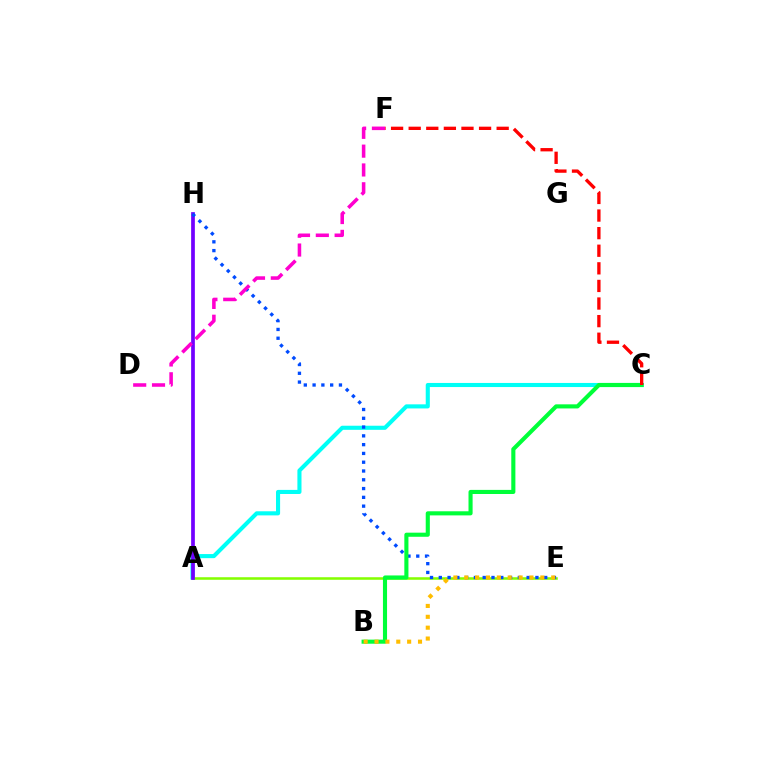{('A', 'C'): [{'color': '#00fff6', 'line_style': 'solid', 'thickness': 2.95}], ('A', 'E'): [{'color': '#84ff00', 'line_style': 'solid', 'thickness': 1.83}], ('A', 'H'): [{'color': '#7200ff', 'line_style': 'solid', 'thickness': 2.68}], ('E', 'H'): [{'color': '#004bff', 'line_style': 'dotted', 'thickness': 2.39}], ('B', 'C'): [{'color': '#00ff39', 'line_style': 'solid', 'thickness': 2.96}], ('D', 'F'): [{'color': '#ff00cf', 'line_style': 'dashed', 'thickness': 2.56}], ('C', 'F'): [{'color': '#ff0000', 'line_style': 'dashed', 'thickness': 2.39}], ('B', 'E'): [{'color': '#ffbd00', 'line_style': 'dotted', 'thickness': 2.95}]}